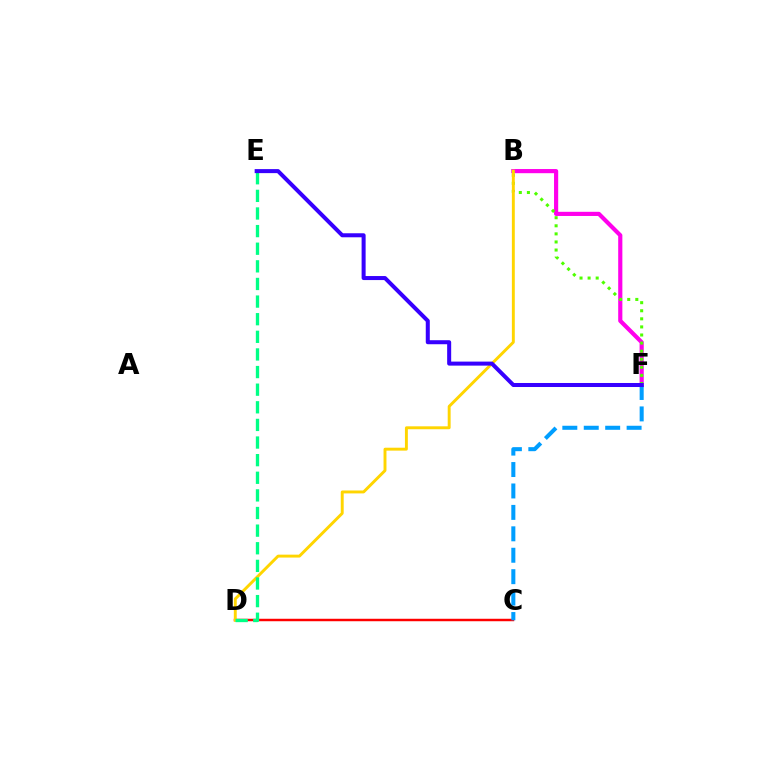{('C', 'D'): [{'color': '#ff0000', 'line_style': 'solid', 'thickness': 1.77}], ('B', 'F'): [{'color': '#ff00ed', 'line_style': 'solid', 'thickness': 2.99}, {'color': '#4fff00', 'line_style': 'dotted', 'thickness': 2.2}], ('C', 'F'): [{'color': '#009eff', 'line_style': 'dashed', 'thickness': 2.91}], ('B', 'D'): [{'color': '#ffd500', 'line_style': 'solid', 'thickness': 2.1}], ('D', 'E'): [{'color': '#00ff86', 'line_style': 'dashed', 'thickness': 2.39}], ('E', 'F'): [{'color': '#3700ff', 'line_style': 'solid', 'thickness': 2.9}]}